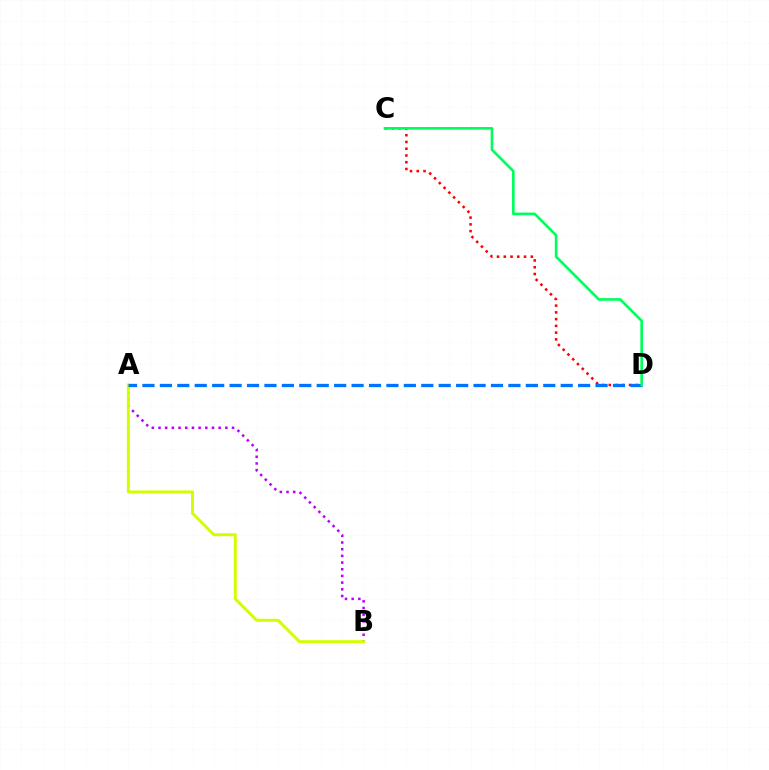{('A', 'B'): [{'color': '#b900ff', 'line_style': 'dotted', 'thickness': 1.82}, {'color': '#d1ff00', 'line_style': 'solid', 'thickness': 2.14}], ('C', 'D'): [{'color': '#ff0000', 'line_style': 'dotted', 'thickness': 1.83}, {'color': '#00ff5c', 'line_style': 'solid', 'thickness': 1.91}], ('A', 'D'): [{'color': '#0074ff', 'line_style': 'dashed', 'thickness': 2.37}]}